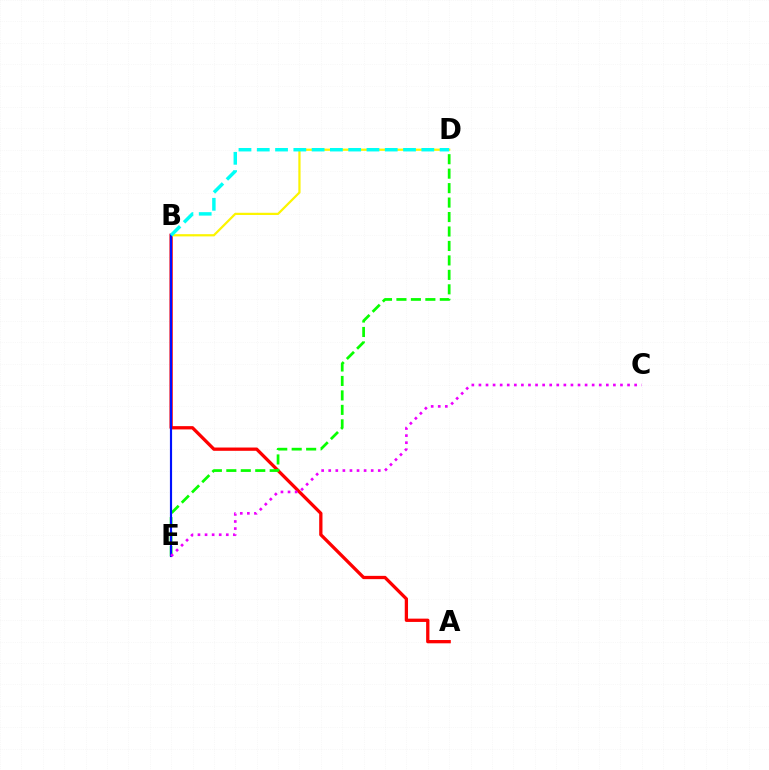{('A', 'B'): [{'color': '#ff0000', 'line_style': 'solid', 'thickness': 2.37}], ('D', 'E'): [{'color': '#08ff00', 'line_style': 'dashed', 'thickness': 1.96}], ('B', 'D'): [{'color': '#fcf500', 'line_style': 'solid', 'thickness': 1.6}, {'color': '#00fff6', 'line_style': 'dashed', 'thickness': 2.48}], ('B', 'E'): [{'color': '#0010ff', 'line_style': 'solid', 'thickness': 1.56}], ('C', 'E'): [{'color': '#ee00ff', 'line_style': 'dotted', 'thickness': 1.92}]}